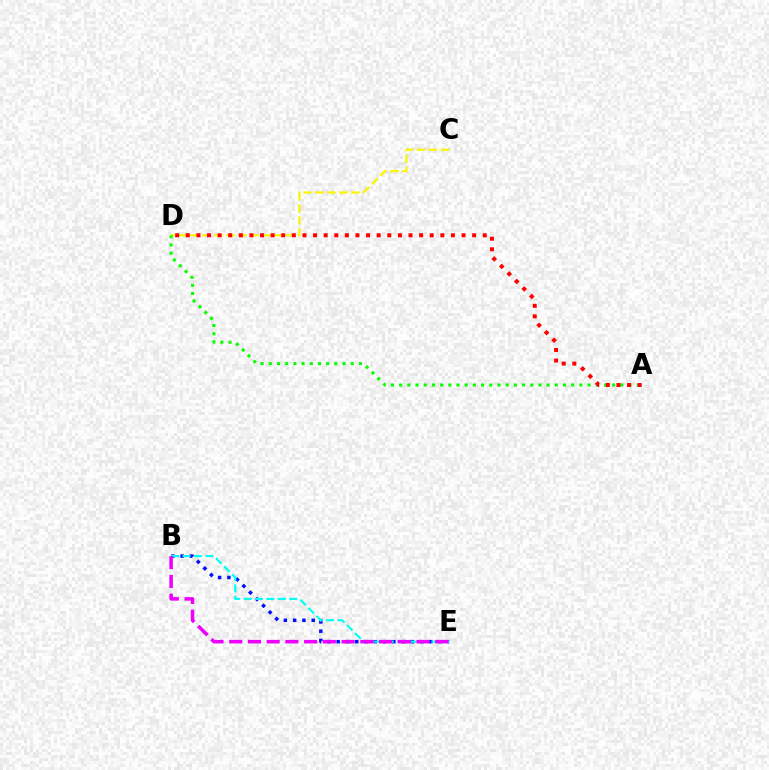{('B', 'E'): [{'color': '#0010ff', 'line_style': 'dotted', 'thickness': 2.52}, {'color': '#00fff6', 'line_style': 'dashed', 'thickness': 1.55}, {'color': '#ee00ff', 'line_style': 'dashed', 'thickness': 2.54}], ('C', 'D'): [{'color': '#fcf500', 'line_style': 'dashed', 'thickness': 1.63}], ('A', 'D'): [{'color': '#08ff00', 'line_style': 'dotted', 'thickness': 2.23}, {'color': '#ff0000', 'line_style': 'dotted', 'thickness': 2.88}]}